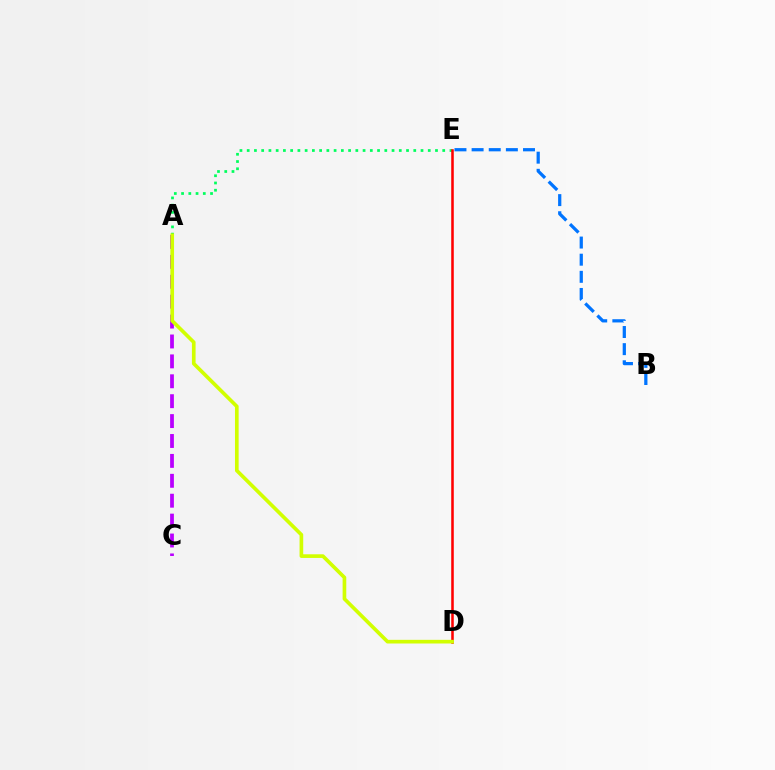{('A', 'E'): [{'color': '#00ff5c', 'line_style': 'dotted', 'thickness': 1.97}], ('D', 'E'): [{'color': '#ff0000', 'line_style': 'solid', 'thickness': 1.83}], ('A', 'C'): [{'color': '#b900ff', 'line_style': 'dashed', 'thickness': 2.7}], ('A', 'D'): [{'color': '#d1ff00', 'line_style': 'solid', 'thickness': 2.63}], ('B', 'E'): [{'color': '#0074ff', 'line_style': 'dashed', 'thickness': 2.33}]}